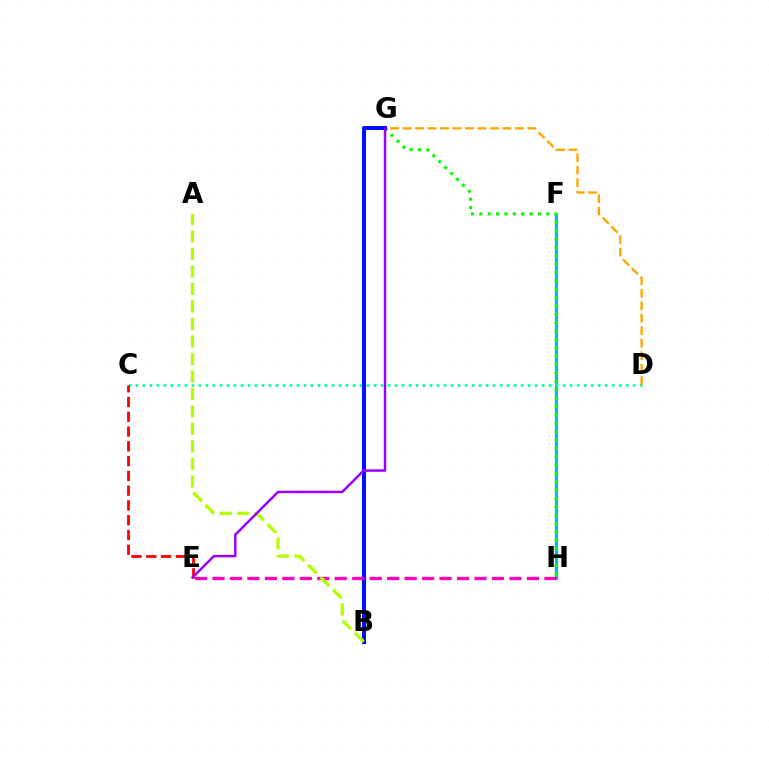{('F', 'H'): [{'color': '#00b5ff', 'line_style': 'solid', 'thickness': 2.28}], ('G', 'H'): [{'color': '#08ff00', 'line_style': 'dotted', 'thickness': 2.27}], ('C', 'D'): [{'color': '#00ff9d', 'line_style': 'dotted', 'thickness': 1.9}], ('D', 'G'): [{'color': '#ffa500', 'line_style': 'dashed', 'thickness': 1.7}], ('B', 'G'): [{'color': '#0010ff', 'line_style': 'solid', 'thickness': 2.91}], ('C', 'E'): [{'color': '#ff0000', 'line_style': 'dashed', 'thickness': 2.01}], ('E', 'H'): [{'color': '#ff00bd', 'line_style': 'dashed', 'thickness': 2.37}], ('A', 'B'): [{'color': '#b3ff00', 'line_style': 'dashed', 'thickness': 2.38}], ('E', 'G'): [{'color': '#9b00ff', 'line_style': 'solid', 'thickness': 1.78}]}